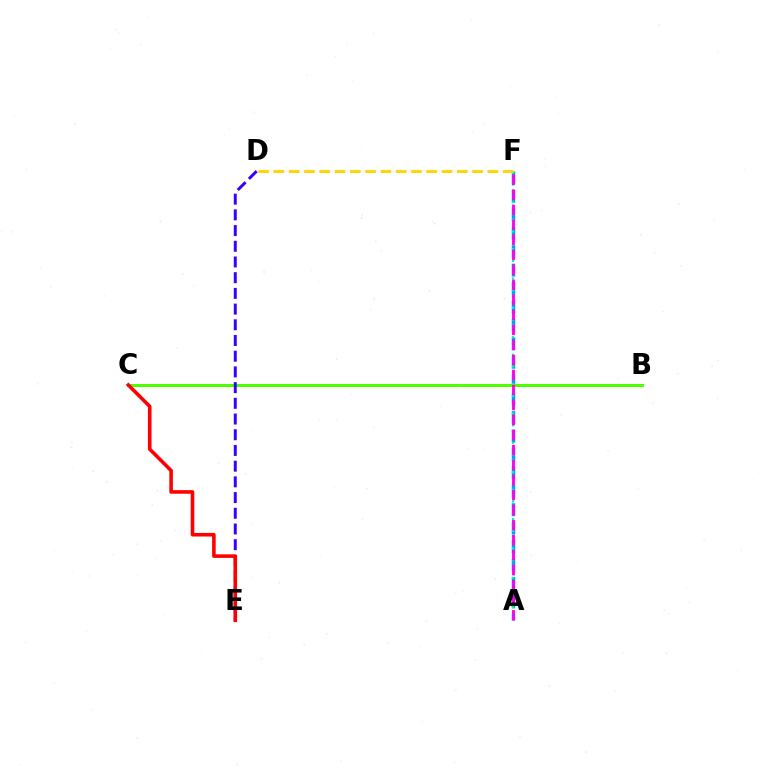{('A', 'F'): [{'color': '#009eff', 'line_style': 'dashed', 'thickness': 2.5}, {'color': '#00ff86', 'line_style': 'dotted', 'thickness': 1.59}, {'color': '#ff00ed', 'line_style': 'dashed', 'thickness': 2.04}], ('B', 'C'): [{'color': '#4fff00', 'line_style': 'solid', 'thickness': 2.16}], ('D', 'F'): [{'color': '#ffd500', 'line_style': 'dashed', 'thickness': 2.08}], ('D', 'E'): [{'color': '#3700ff', 'line_style': 'dashed', 'thickness': 2.13}], ('C', 'E'): [{'color': '#ff0000', 'line_style': 'solid', 'thickness': 2.58}]}